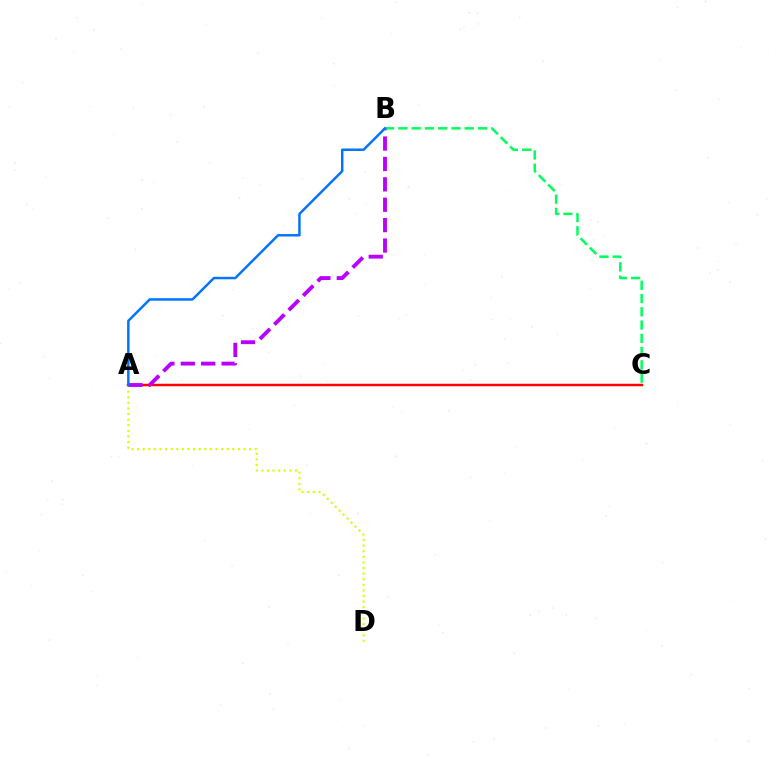{('A', 'C'): [{'color': '#ff0000', 'line_style': 'solid', 'thickness': 1.77}], ('A', 'D'): [{'color': '#d1ff00', 'line_style': 'dotted', 'thickness': 1.52}], ('A', 'B'): [{'color': '#b900ff', 'line_style': 'dashed', 'thickness': 2.77}, {'color': '#0074ff', 'line_style': 'solid', 'thickness': 1.77}], ('B', 'C'): [{'color': '#00ff5c', 'line_style': 'dashed', 'thickness': 1.8}]}